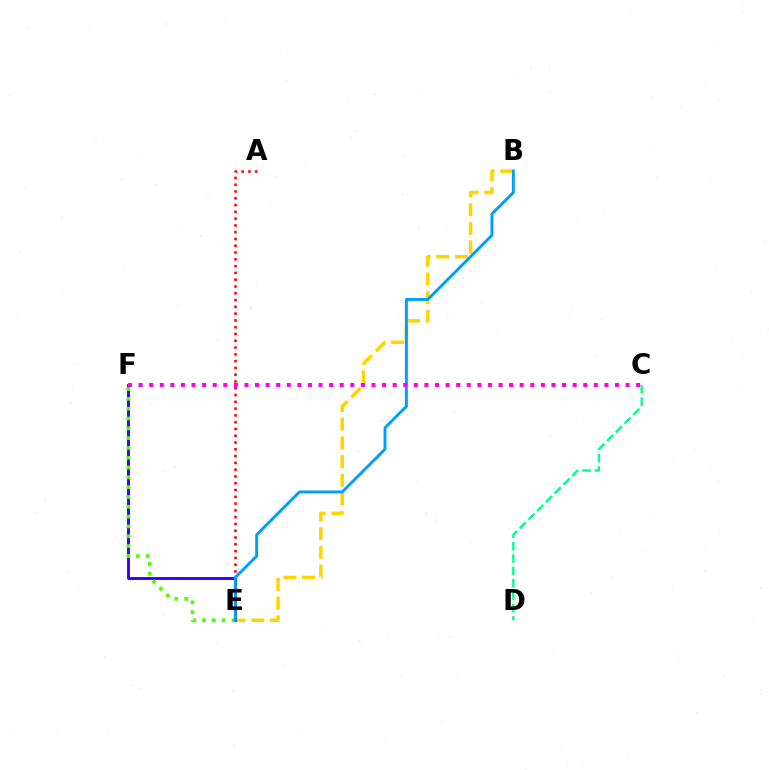{('B', 'E'): [{'color': '#ffd500', 'line_style': 'dashed', 'thickness': 2.54}, {'color': '#009eff', 'line_style': 'solid', 'thickness': 2.12}], ('E', 'F'): [{'color': '#3700ff', 'line_style': 'solid', 'thickness': 2.1}, {'color': '#4fff00', 'line_style': 'dotted', 'thickness': 2.67}], ('A', 'E'): [{'color': '#ff0000', 'line_style': 'dotted', 'thickness': 1.84}], ('C', 'D'): [{'color': '#00ff86', 'line_style': 'dashed', 'thickness': 1.68}], ('C', 'F'): [{'color': '#ff00ed', 'line_style': 'dotted', 'thickness': 2.88}]}